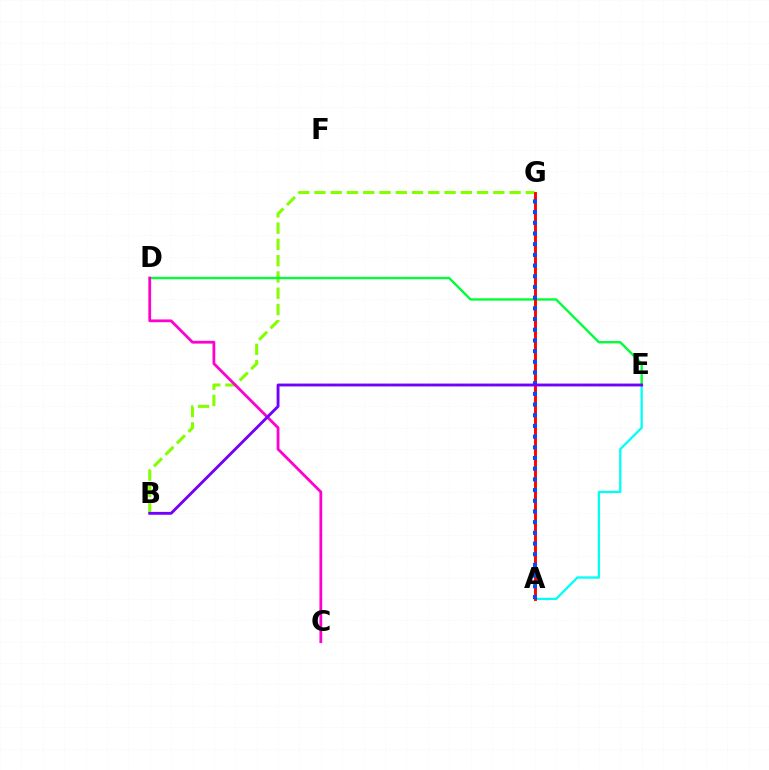{('A', 'G'): [{'color': '#ffbd00', 'line_style': 'dashed', 'thickness': 1.62}, {'color': '#ff0000', 'line_style': 'solid', 'thickness': 2.08}, {'color': '#004bff', 'line_style': 'dotted', 'thickness': 2.9}], ('A', 'E'): [{'color': '#00fff6', 'line_style': 'solid', 'thickness': 1.65}], ('B', 'G'): [{'color': '#84ff00', 'line_style': 'dashed', 'thickness': 2.21}], ('D', 'E'): [{'color': '#00ff39', 'line_style': 'solid', 'thickness': 1.71}], ('C', 'D'): [{'color': '#ff00cf', 'line_style': 'solid', 'thickness': 2.01}], ('B', 'E'): [{'color': '#7200ff', 'line_style': 'solid', 'thickness': 2.07}]}